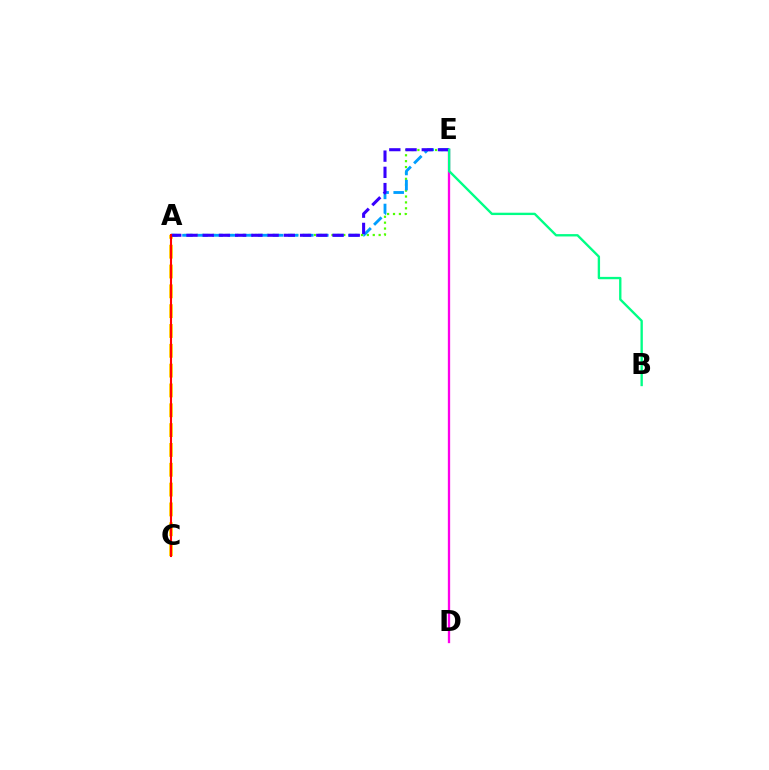{('A', 'C'): [{'color': '#ffd500', 'line_style': 'dashed', 'thickness': 2.69}, {'color': '#ff0000', 'line_style': 'solid', 'thickness': 1.51}], ('A', 'E'): [{'color': '#4fff00', 'line_style': 'dotted', 'thickness': 1.6}, {'color': '#009eff', 'line_style': 'dashed', 'thickness': 2.05}, {'color': '#3700ff', 'line_style': 'dashed', 'thickness': 2.2}], ('D', 'E'): [{'color': '#ff00ed', 'line_style': 'solid', 'thickness': 1.67}], ('B', 'E'): [{'color': '#00ff86', 'line_style': 'solid', 'thickness': 1.69}]}